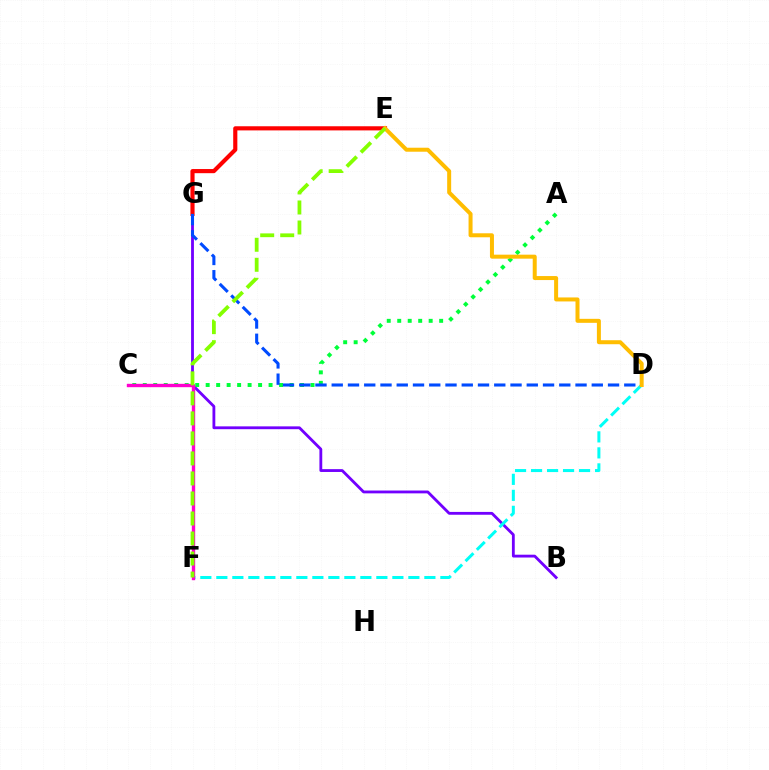{('B', 'G'): [{'color': '#7200ff', 'line_style': 'solid', 'thickness': 2.04}], ('E', 'G'): [{'color': '#ff0000', 'line_style': 'solid', 'thickness': 2.98}], ('D', 'F'): [{'color': '#00fff6', 'line_style': 'dashed', 'thickness': 2.17}], ('A', 'C'): [{'color': '#00ff39', 'line_style': 'dotted', 'thickness': 2.85}], ('C', 'F'): [{'color': '#ff00cf', 'line_style': 'solid', 'thickness': 2.43}], ('D', 'G'): [{'color': '#004bff', 'line_style': 'dashed', 'thickness': 2.21}], ('D', 'E'): [{'color': '#ffbd00', 'line_style': 'solid', 'thickness': 2.88}], ('E', 'F'): [{'color': '#84ff00', 'line_style': 'dashed', 'thickness': 2.72}]}